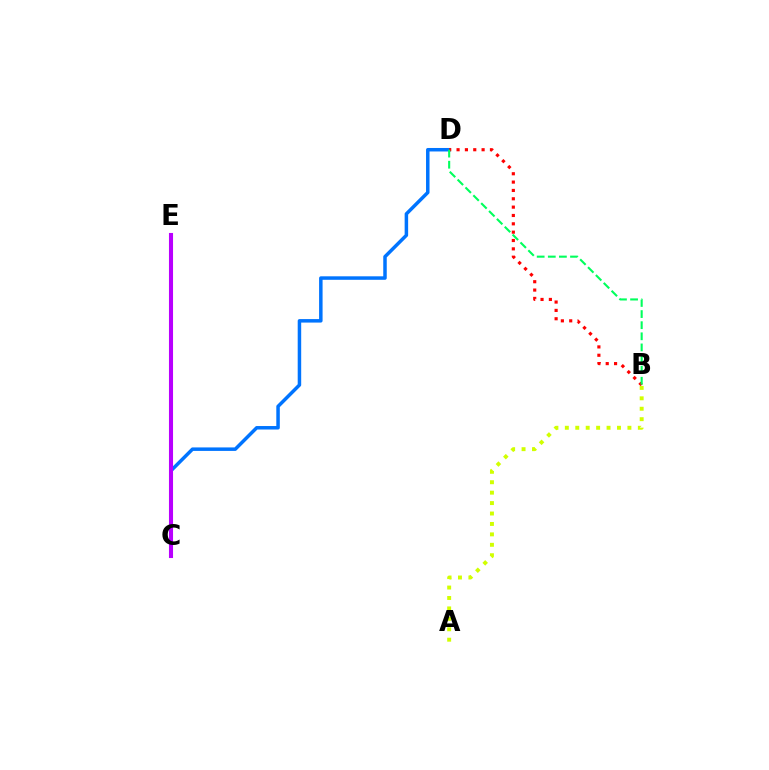{('C', 'D'): [{'color': '#0074ff', 'line_style': 'solid', 'thickness': 2.51}], ('B', 'D'): [{'color': '#ff0000', 'line_style': 'dotted', 'thickness': 2.27}, {'color': '#00ff5c', 'line_style': 'dashed', 'thickness': 1.51}], ('A', 'B'): [{'color': '#d1ff00', 'line_style': 'dotted', 'thickness': 2.83}], ('C', 'E'): [{'color': '#b900ff', 'line_style': 'solid', 'thickness': 2.94}]}